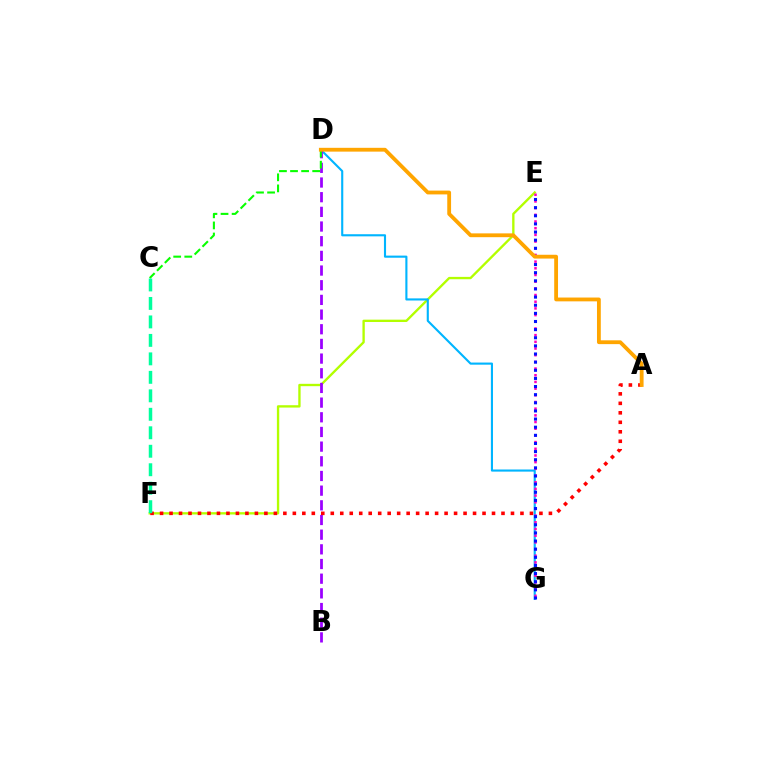{('E', 'F'): [{'color': '#b3ff00', 'line_style': 'solid', 'thickness': 1.69}], ('D', 'G'): [{'color': '#00b5ff', 'line_style': 'solid', 'thickness': 1.53}], ('E', 'G'): [{'color': '#ff00bd', 'line_style': 'dotted', 'thickness': 1.82}, {'color': '#0010ff', 'line_style': 'dotted', 'thickness': 2.21}], ('B', 'D'): [{'color': '#9b00ff', 'line_style': 'dashed', 'thickness': 1.99}], ('A', 'F'): [{'color': '#ff0000', 'line_style': 'dotted', 'thickness': 2.58}], ('C', 'D'): [{'color': '#08ff00', 'line_style': 'dashed', 'thickness': 1.51}], ('C', 'F'): [{'color': '#00ff9d', 'line_style': 'dashed', 'thickness': 2.51}], ('A', 'D'): [{'color': '#ffa500', 'line_style': 'solid', 'thickness': 2.75}]}